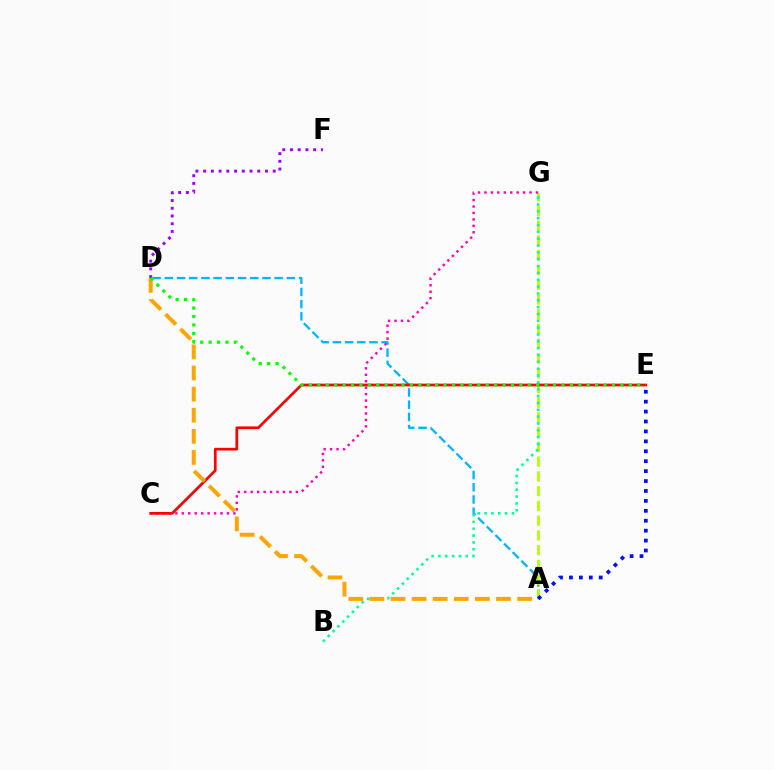{('A', 'D'): [{'color': '#00b5ff', 'line_style': 'dashed', 'thickness': 1.66}, {'color': '#ffa500', 'line_style': 'dashed', 'thickness': 2.87}], ('A', 'G'): [{'color': '#b3ff00', 'line_style': 'dashed', 'thickness': 2.0}], ('C', 'G'): [{'color': '#ff00bd', 'line_style': 'dotted', 'thickness': 1.75}], ('B', 'G'): [{'color': '#00ff9d', 'line_style': 'dotted', 'thickness': 1.86}], ('A', 'E'): [{'color': '#0010ff', 'line_style': 'dotted', 'thickness': 2.7}], ('D', 'F'): [{'color': '#9b00ff', 'line_style': 'dotted', 'thickness': 2.1}], ('C', 'E'): [{'color': '#ff0000', 'line_style': 'solid', 'thickness': 1.96}], ('D', 'E'): [{'color': '#08ff00', 'line_style': 'dotted', 'thickness': 2.29}]}